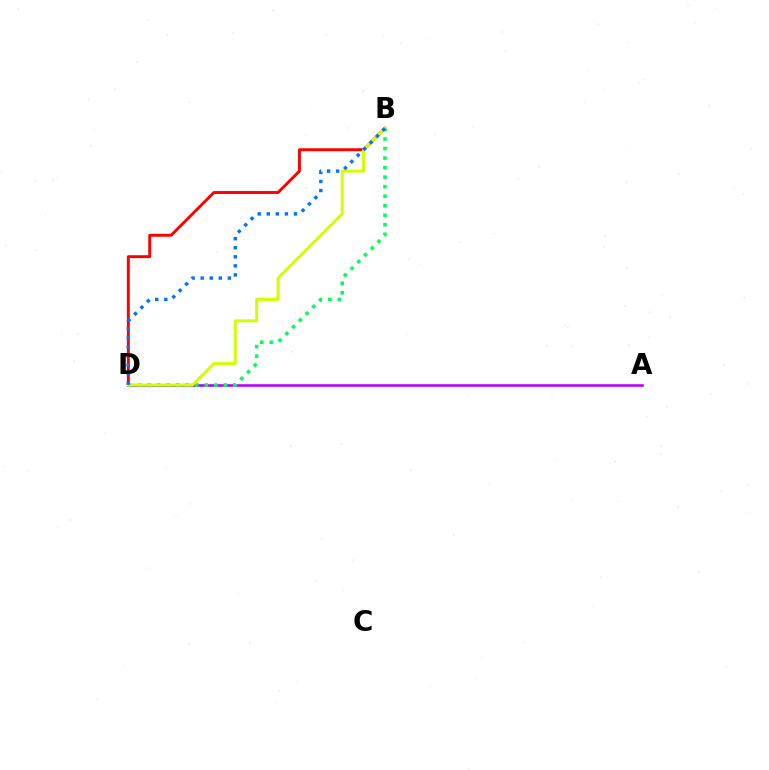{('A', 'D'): [{'color': '#b900ff', 'line_style': 'solid', 'thickness': 1.87}], ('B', 'D'): [{'color': '#ff0000', 'line_style': 'solid', 'thickness': 2.11}, {'color': '#00ff5c', 'line_style': 'dotted', 'thickness': 2.59}, {'color': '#d1ff00', 'line_style': 'solid', 'thickness': 2.14}, {'color': '#0074ff', 'line_style': 'dotted', 'thickness': 2.46}]}